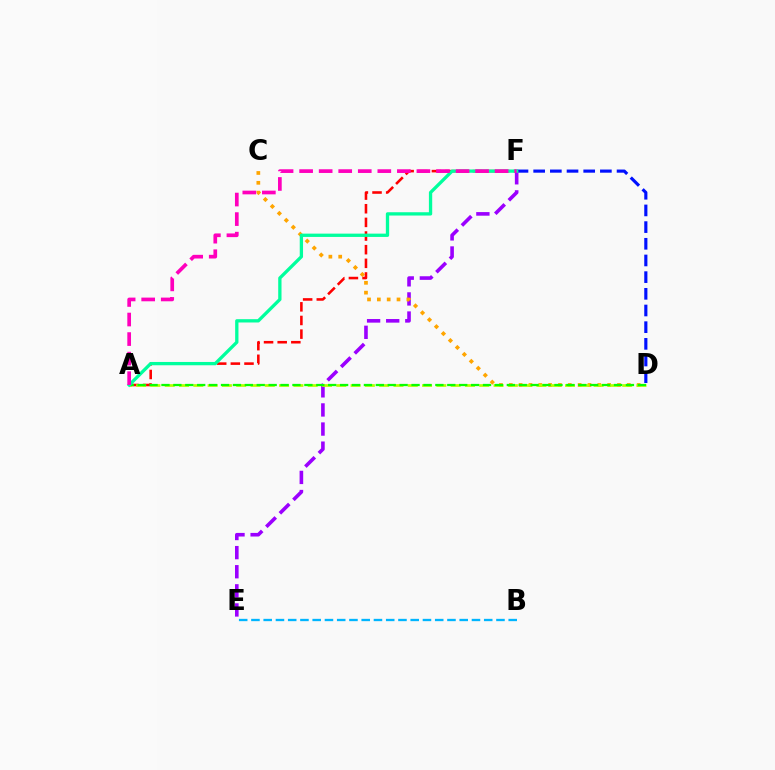{('D', 'F'): [{'color': '#0010ff', 'line_style': 'dashed', 'thickness': 2.27}], ('A', 'F'): [{'color': '#ff0000', 'line_style': 'dashed', 'thickness': 1.85}, {'color': '#00ff9d', 'line_style': 'solid', 'thickness': 2.38}, {'color': '#ff00bd', 'line_style': 'dashed', 'thickness': 2.66}], ('E', 'F'): [{'color': '#9b00ff', 'line_style': 'dashed', 'thickness': 2.6}], ('C', 'D'): [{'color': '#ffa500', 'line_style': 'dotted', 'thickness': 2.67}], ('A', 'D'): [{'color': '#b3ff00', 'line_style': 'dashed', 'thickness': 1.94}, {'color': '#08ff00', 'line_style': 'dashed', 'thickness': 1.62}], ('B', 'E'): [{'color': '#00b5ff', 'line_style': 'dashed', 'thickness': 1.66}]}